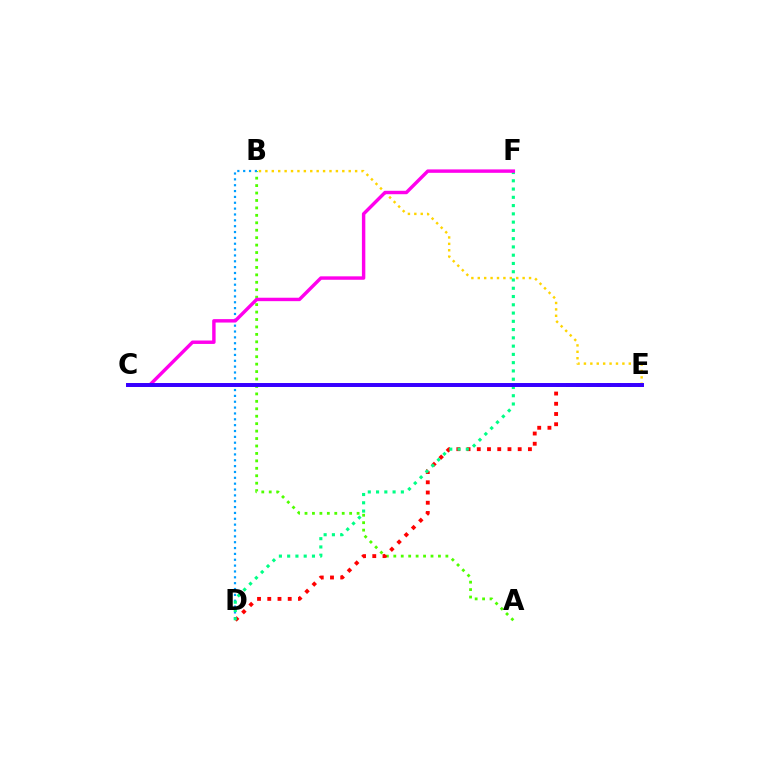{('A', 'B'): [{'color': '#4fff00', 'line_style': 'dotted', 'thickness': 2.02}], ('B', 'D'): [{'color': '#009eff', 'line_style': 'dotted', 'thickness': 1.59}], ('B', 'E'): [{'color': '#ffd500', 'line_style': 'dotted', 'thickness': 1.74}], ('D', 'E'): [{'color': '#ff0000', 'line_style': 'dotted', 'thickness': 2.78}], ('D', 'F'): [{'color': '#00ff86', 'line_style': 'dotted', 'thickness': 2.25}], ('C', 'F'): [{'color': '#ff00ed', 'line_style': 'solid', 'thickness': 2.47}], ('C', 'E'): [{'color': '#3700ff', 'line_style': 'solid', 'thickness': 2.85}]}